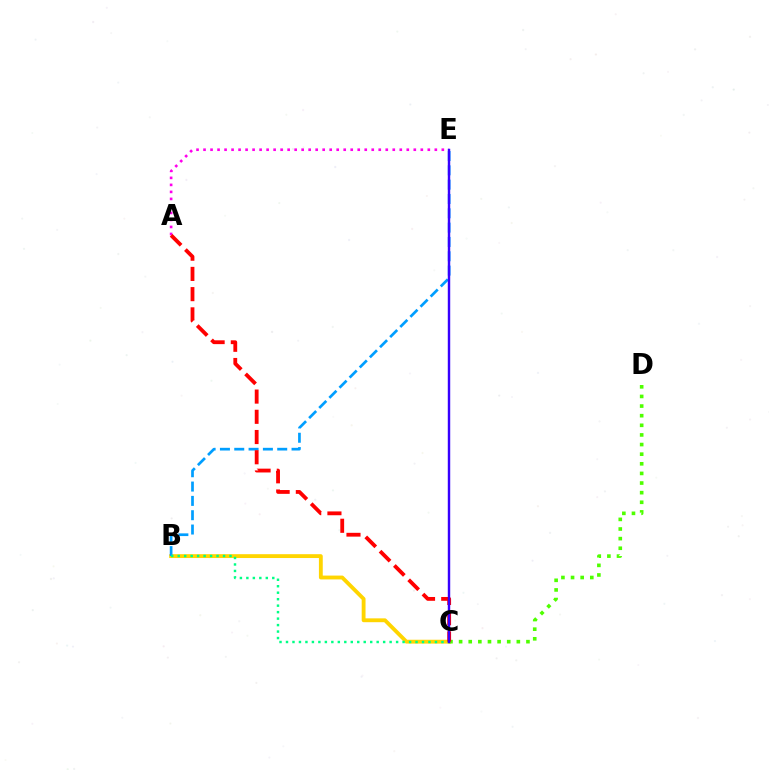{('A', 'E'): [{'color': '#ff00ed', 'line_style': 'dotted', 'thickness': 1.9}], ('B', 'C'): [{'color': '#ffd500', 'line_style': 'solid', 'thickness': 2.77}, {'color': '#00ff86', 'line_style': 'dotted', 'thickness': 1.76}], ('C', 'D'): [{'color': '#4fff00', 'line_style': 'dotted', 'thickness': 2.61}], ('B', 'E'): [{'color': '#009eff', 'line_style': 'dashed', 'thickness': 1.95}], ('A', 'C'): [{'color': '#ff0000', 'line_style': 'dashed', 'thickness': 2.75}], ('C', 'E'): [{'color': '#3700ff', 'line_style': 'solid', 'thickness': 1.75}]}